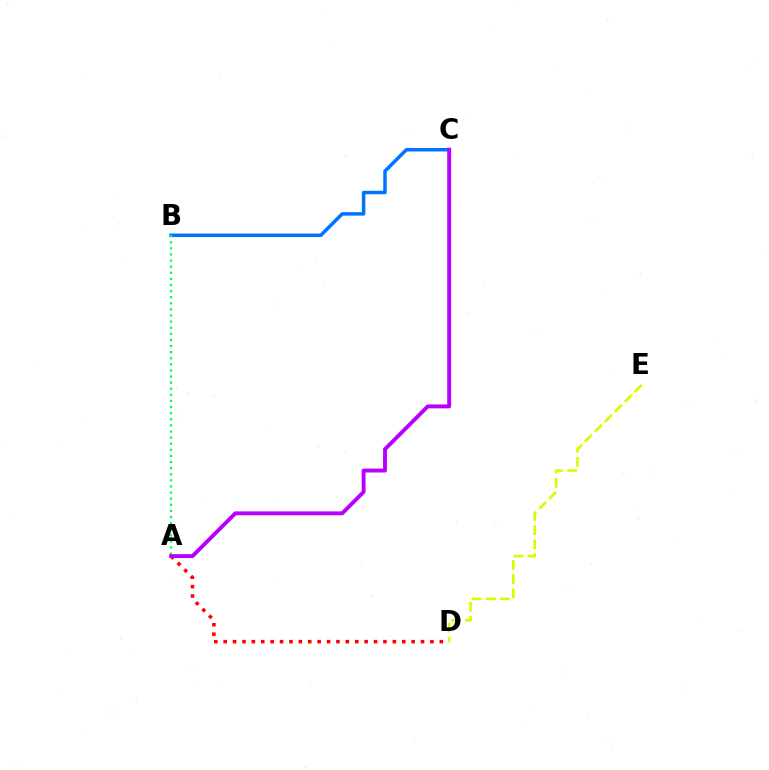{('B', 'C'): [{'color': '#0074ff', 'line_style': 'solid', 'thickness': 2.51}], ('A', 'B'): [{'color': '#00ff5c', 'line_style': 'dotted', 'thickness': 1.66}], ('A', 'D'): [{'color': '#ff0000', 'line_style': 'dotted', 'thickness': 2.55}], ('D', 'E'): [{'color': '#d1ff00', 'line_style': 'dashed', 'thickness': 1.91}], ('A', 'C'): [{'color': '#b900ff', 'line_style': 'solid', 'thickness': 2.81}]}